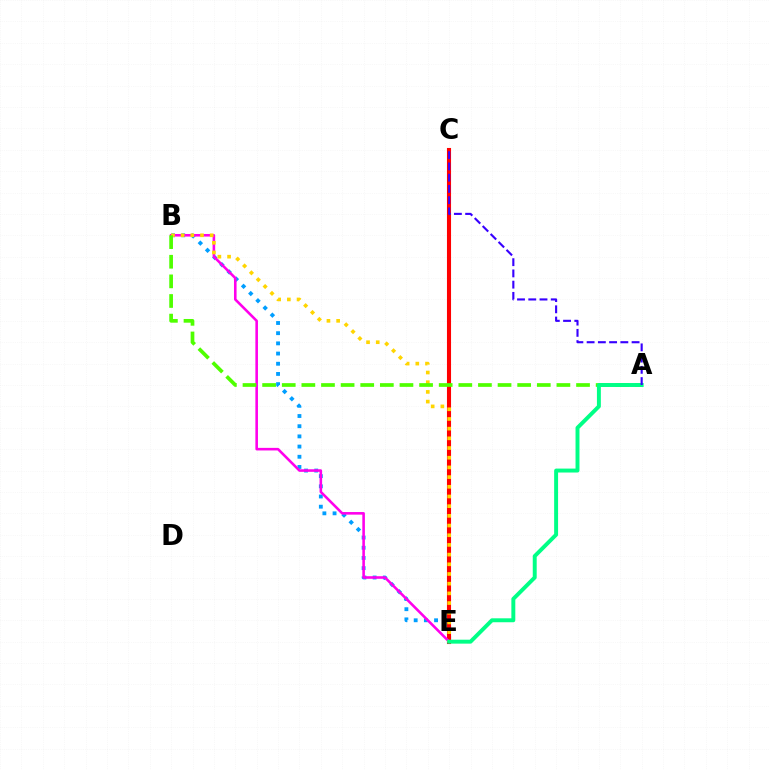{('B', 'E'): [{'color': '#009eff', 'line_style': 'dotted', 'thickness': 2.77}, {'color': '#ff00ed', 'line_style': 'solid', 'thickness': 1.86}, {'color': '#ffd500', 'line_style': 'dotted', 'thickness': 2.63}], ('C', 'E'): [{'color': '#ff0000', 'line_style': 'solid', 'thickness': 2.94}], ('A', 'B'): [{'color': '#4fff00', 'line_style': 'dashed', 'thickness': 2.67}], ('A', 'E'): [{'color': '#00ff86', 'line_style': 'solid', 'thickness': 2.83}], ('A', 'C'): [{'color': '#3700ff', 'line_style': 'dashed', 'thickness': 1.53}]}